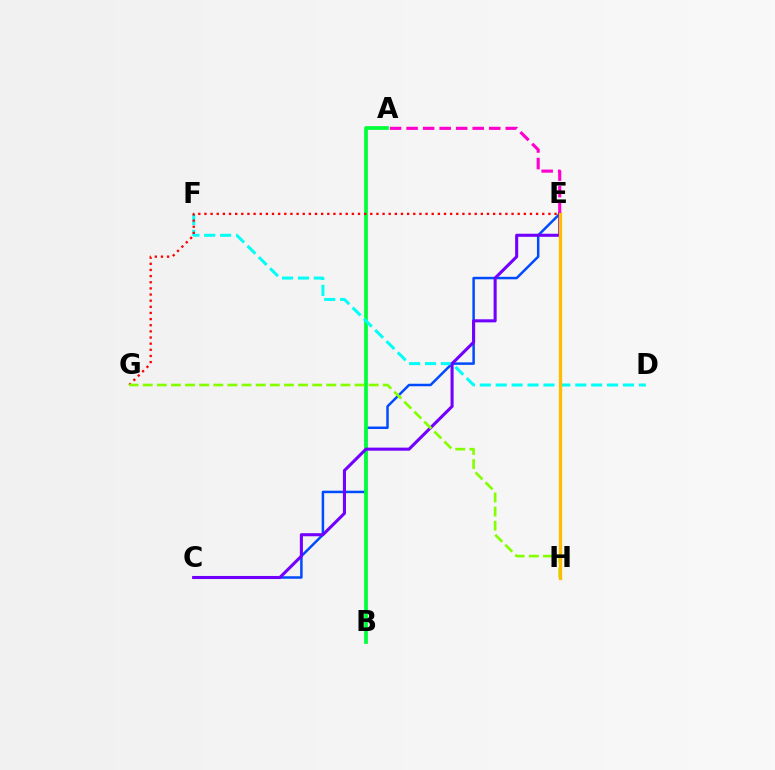{('C', 'E'): [{'color': '#004bff', 'line_style': 'solid', 'thickness': 1.79}, {'color': '#7200ff', 'line_style': 'solid', 'thickness': 2.21}], ('A', 'B'): [{'color': '#00ff39', 'line_style': 'solid', 'thickness': 2.67}], ('A', 'E'): [{'color': '#ff00cf', 'line_style': 'dashed', 'thickness': 2.25}], ('D', 'F'): [{'color': '#00fff6', 'line_style': 'dashed', 'thickness': 2.16}], ('E', 'G'): [{'color': '#ff0000', 'line_style': 'dotted', 'thickness': 1.67}], ('G', 'H'): [{'color': '#84ff00', 'line_style': 'dashed', 'thickness': 1.92}], ('E', 'H'): [{'color': '#ffbd00', 'line_style': 'solid', 'thickness': 2.4}]}